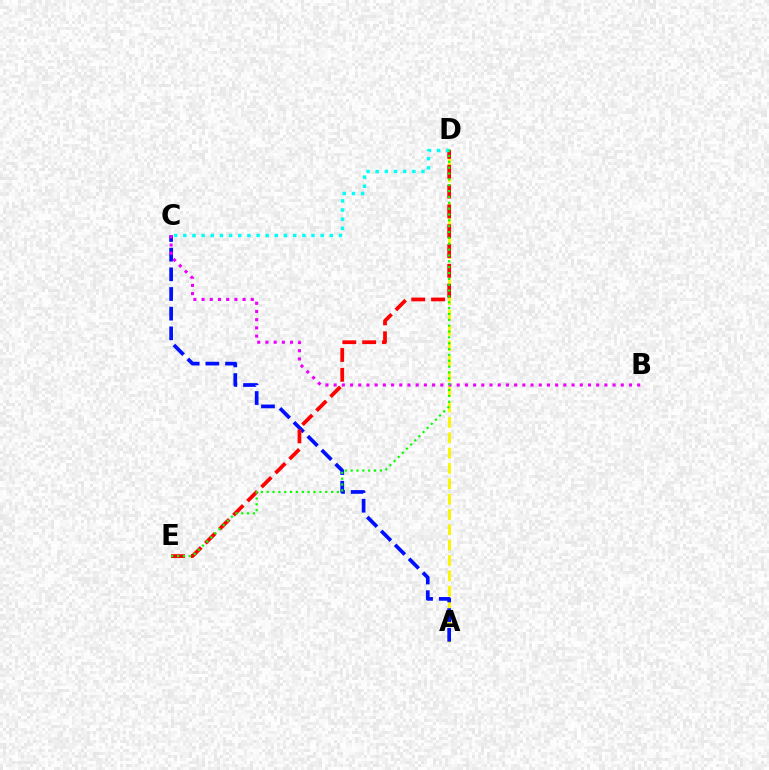{('A', 'D'): [{'color': '#fcf500', 'line_style': 'dashed', 'thickness': 2.08}], ('A', 'C'): [{'color': '#0010ff', 'line_style': 'dashed', 'thickness': 2.67}], ('D', 'E'): [{'color': '#ff0000', 'line_style': 'dashed', 'thickness': 2.69}, {'color': '#08ff00', 'line_style': 'dotted', 'thickness': 1.59}], ('C', 'D'): [{'color': '#00fff6', 'line_style': 'dotted', 'thickness': 2.49}], ('B', 'C'): [{'color': '#ee00ff', 'line_style': 'dotted', 'thickness': 2.23}]}